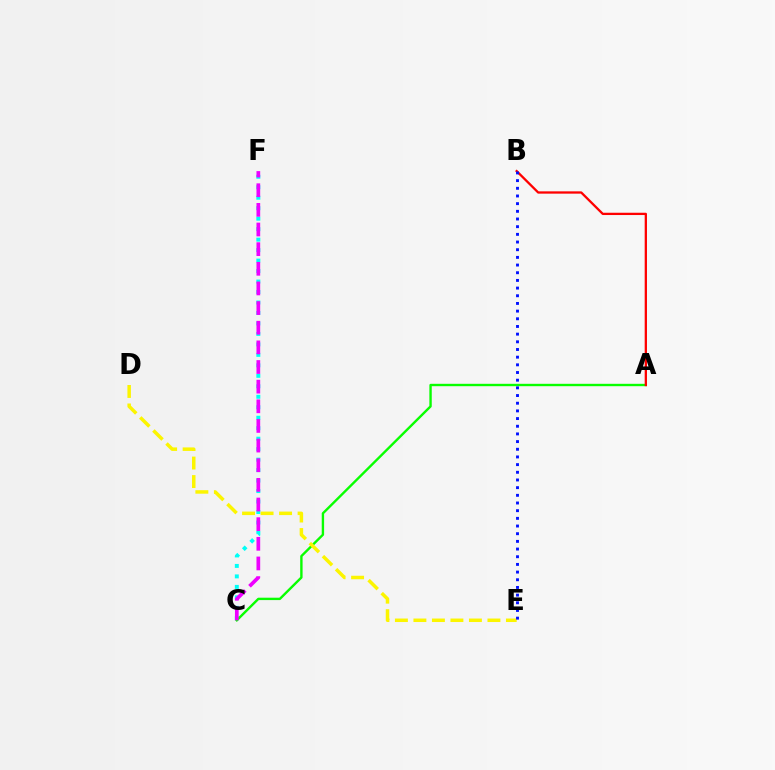{('C', 'F'): [{'color': '#00fff6', 'line_style': 'dotted', 'thickness': 2.85}, {'color': '#ee00ff', 'line_style': 'dashed', 'thickness': 2.67}], ('A', 'C'): [{'color': '#08ff00', 'line_style': 'solid', 'thickness': 1.72}], ('D', 'E'): [{'color': '#fcf500', 'line_style': 'dashed', 'thickness': 2.51}], ('A', 'B'): [{'color': '#ff0000', 'line_style': 'solid', 'thickness': 1.65}], ('B', 'E'): [{'color': '#0010ff', 'line_style': 'dotted', 'thickness': 2.09}]}